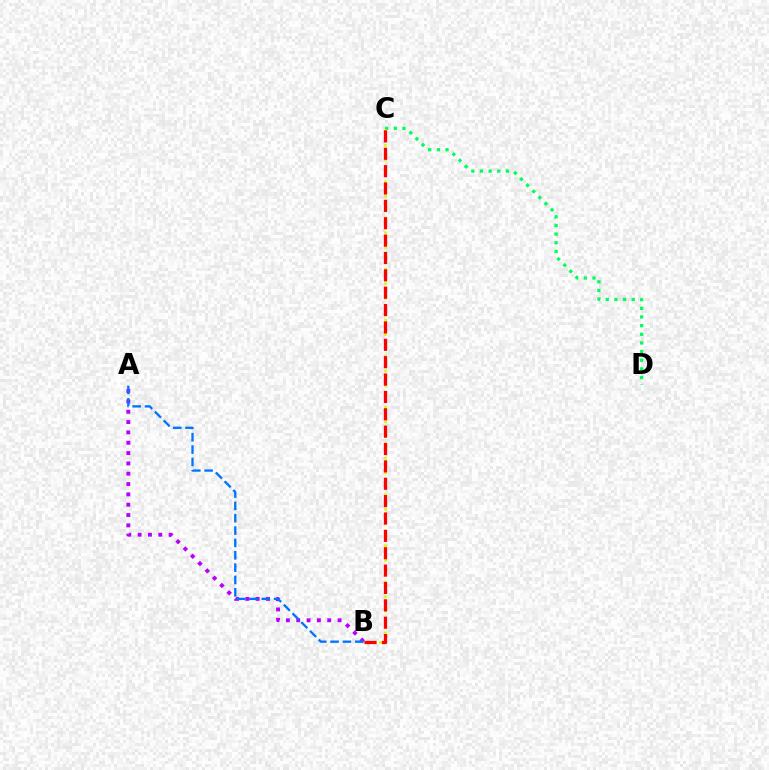{('C', 'D'): [{'color': '#00ff5c', 'line_style': 'dotted', 'thickness': 2.35}], ('A', 'B'): [{'color': '#b900ff', 'line_style': 'dotted', 'thickness': 2.81}, {'color': '#0074ff', 'line_style': 'dashed', 'thickness': 1.68}], ('B', 'C'): [{'color': '#d1ff00', 'line_style': 'dotted', 'thickness': 1.98}, {'color': '#ff0000', 'line_style': 'dashed', 'thickness': 2.36}]}